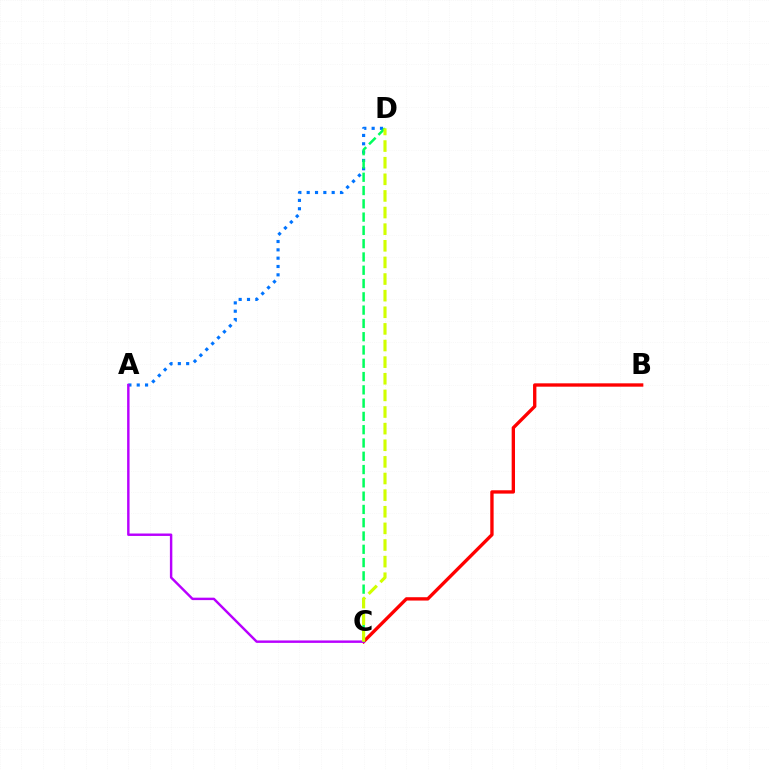{('A', 'D'): [{'color': '#0074ff', 'line_style': 'dotted', 'thickness': 2.26}], ('B', 'C'): [{'color': '#ff0000', 'line_style': 'solid', 'thickness': 2.41}], ('A', 'C'): [{'color': '#b900ff', 'line_style': 'solid', 'thickness': 1.75}], ('C', 'D'): [{'color': '#00ff5c', 'line_style': 'dashed', 'thickness': 1.8}, {'color': '#d1ff00', 'line_style': 'dashed', 'thickness': 2.26}]}